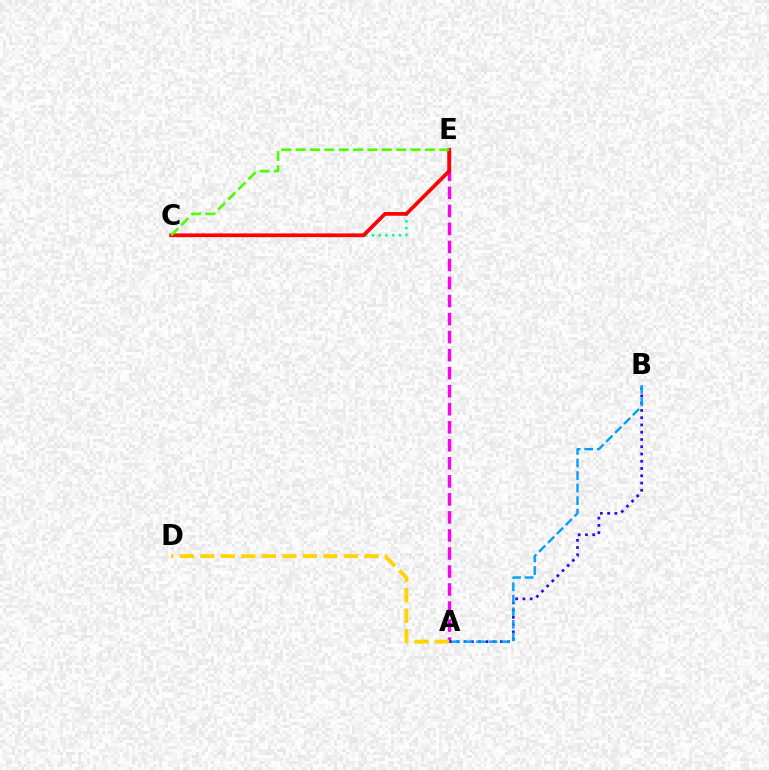{('C', 'E'): [{'color': '#00ff86', 'line_style': 'dotted', 'thickness': 1.84}, {'color': '#ff0000', 'line_style': 'solid', 'thickness': 2.68}, {'color': '#4fff00', 'line_style': 'dashed', 'thickness': 1.95}], ('A', 'E'): [{'color': '#ff00ed', 'line_style': 'dashed', 'thickness': 2.45}], ('A', 'B'): [{'color': '#3700ff', 'line_style': 'dotted', 'thickness': 1.97}, {'color': '#009eff', 'line_style': 'dashed', 'thickness': 1.7}], ('A', 'D'): [{'color': '#ffd500', 'line_style': 'dashed', 'thickness': 2.79}]}